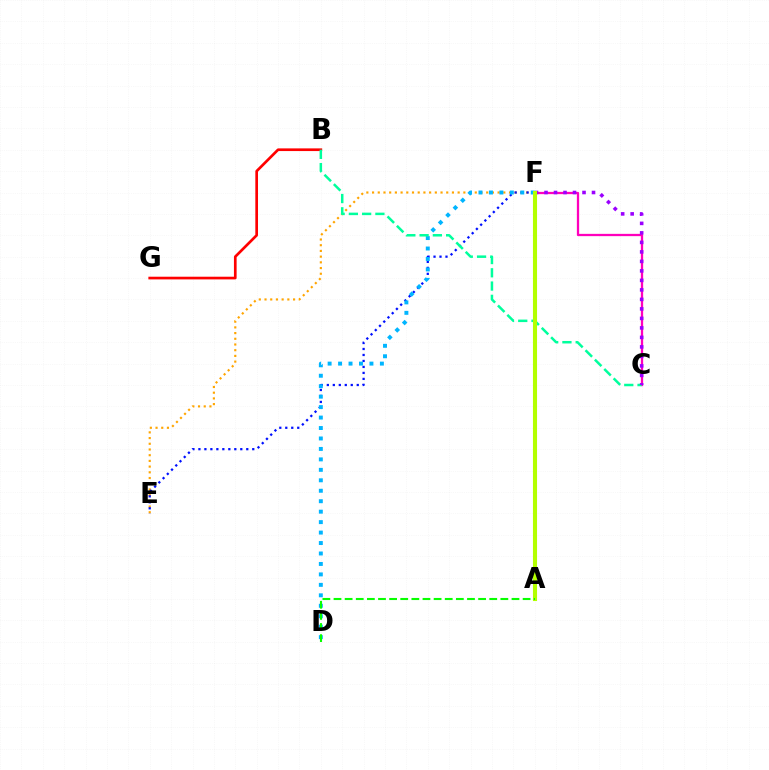{('E', 'F'): [{'color': '#ffa500', 'line_style': 'dotted', 'thickness': 1.55}, {'color': '#0010ff', 'line_style': 'dotted', 'thickness': 1.63}], ('B', 'G'): [{'color': '#ff0000', 'line_style': 'solid', 'thickness': 1.93}], ('C', 'F'): [{'color': '#ff00bd', 'line_style': 'solid', 'thickness': 1.64}, {'color': '#9b00ff', 'line_style': 'dotted', 'thickness': 2.58}], ('D', 'F'): [{'color': '#00b5ff', 'line_style': 'dotted', 'thickness': 2.84}], ('B', 'C'): [{'color': '#00ff9d', 'line_style': 'dashed', 'thickness': 1.8}], ('A', 'F'): [{'color': '#b3ff00', 'line_style': 'solid', 'thickness': 2.95}], ('A', 'D'): [{'color': '#08ff00', 'line_style': 'dashed', 'thickness': 1.51}]}